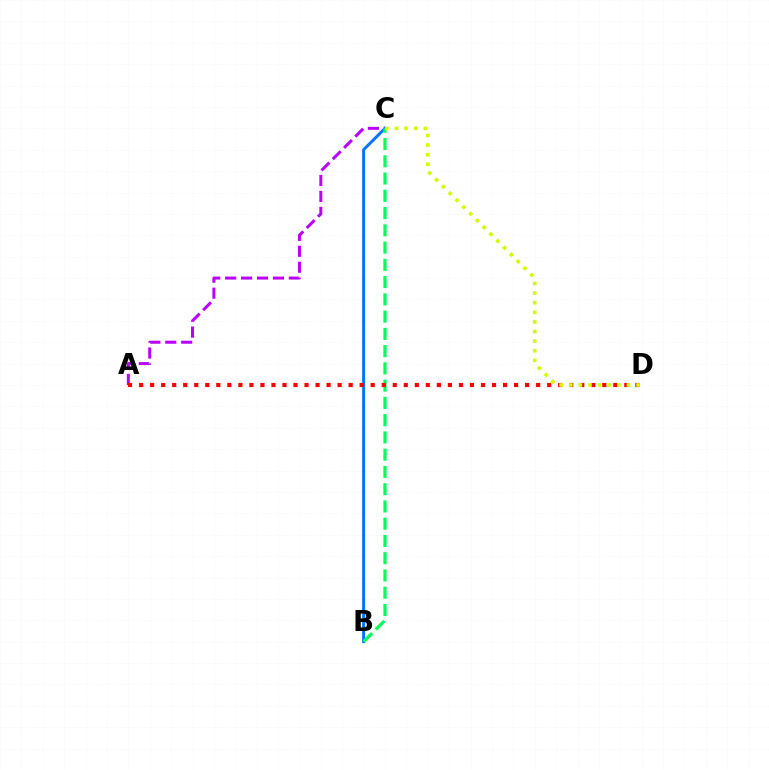{('A', 'C'): [{'color': '#b900ff', 'line_style': 'dashed', 'thickness': 2.16}], ('B', 'C'): [{'color': '#0074ff', 'line_style': 'solid', 'thickness': 2.14}, {'color': '#00ff5c', 'line_style': 'dashed', 'thickness': 2.34}], ('A', 'D'): [{'color': '#ff0000', 'line_style': 'dotted', 'thickness': 3.0}], ('C', 'D'): [{'color': '#d1ff00', 'line_style': 'dotted', 'thickness': 2.61}]}